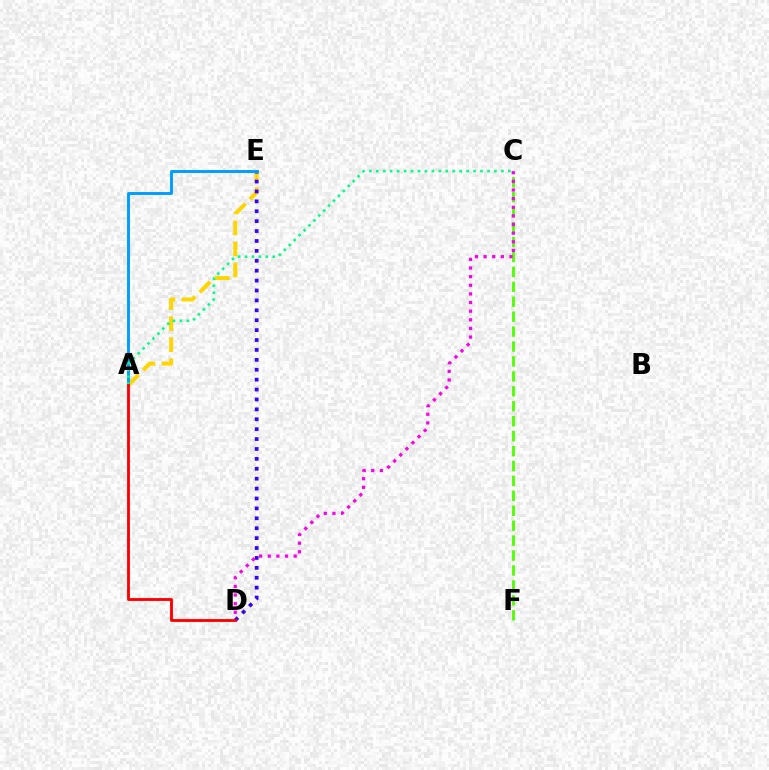{('A', 'E'): [{'color': '#ffd500', 'line_style': 'dashed', 'thickness': 2.86}, {'color': '#009eff', 'line_style': 'solid', 'thickness': 2.12}], ('D', 'E'): [{'color': '#3700ff', 'line_style': 'dotted', 'thickness': 2.69}], ('C', 'F'): [{'color': '#4fff00', 'line_style': 'dashed', 'thickness': 2.03}], ('A', 'C'): [{'color': '#00ff86', 'line_style': 'dotted', 'thickness': 1.89}], ('C', 'D'): [{'color': '#ff00ed', 'line_style': 'dotted', 'thickness': 2.34}], ('A', 'D'): [{'color': '#ff0000', 'line_style': 'solid', 'thickness': 2.06}]}